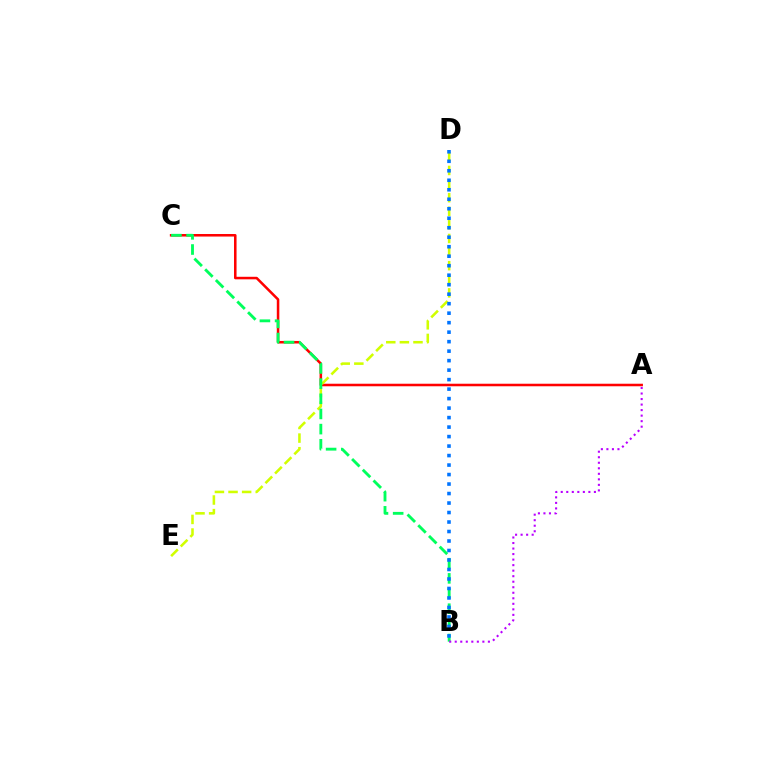{('A', 'C'): [{'color': '#ff0000', 'line_style': 'solid', 'thickness': 1.83}], ('D', 'E'): [{'color': '#d1ff00', 'line_style': 'dashed', 'thickness': 1.85}], ('B', 'C'): [{'color': '#00ff5c', 'line_style': 'dashed', 'thickness': 2.06}], ('B', 'D'): [{'color': '#0074ff', 'line_style': 'dotted', 'thickness': 2.58}], ('A', 'B'): [{'color': '#b900ff', 'line_style': 'dotted', 'thickness': 1.5}]}